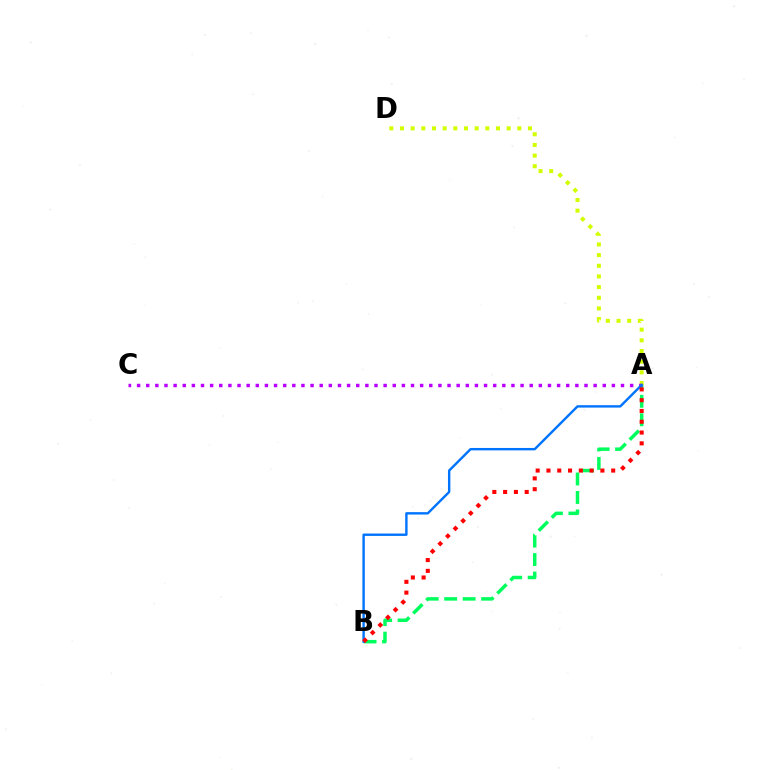{('A', 'B'): [{'color': '#00ff5c', 'line_style': 'dashed', 'thickness': 2.51}, {'color': '#0074ff', 'line_style': 'solid', 'thickness': 1.73}, {'color': '#ff0000', 'line_style': 'dotted', 'thickness': 2.93}], ('A', 'D'): [{'color': '#d1ff00', 'line_style': 'dotted', 'thickness': 2.9}], ('A', 'C'): [{'color': '#b900ff', 'line_style': 'dotted', 'thickness': 2.48}]}